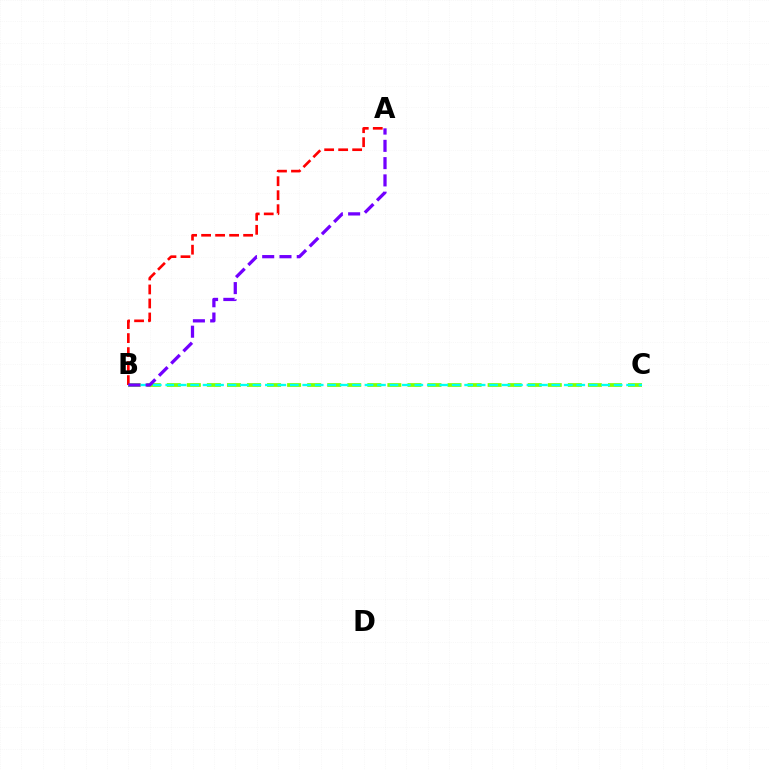{('B', 'C'): [{'color': '#84ff00', 'line_style': 'dashed', 'thickness': 2.72}, {'color': '#00fff6', 'line_style': 'dashed', 'thickness': 1.69}], ('A', 'B'): [{'color': '#ff0000', 'line_style': 'dashed', 'thickness': 1.9}, {'color': '#7200ff', 'line_style': 'dashed', 'thickness': 2.35}]}